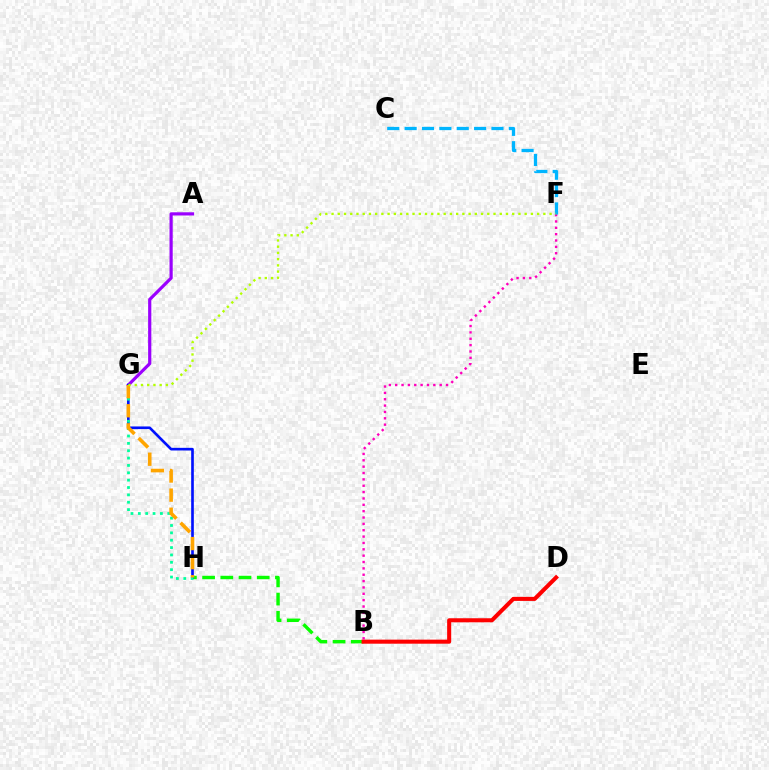{('B', 'H'): [{'color': '#08ff00', 'line_style': 'dashed', 'thickness': 2.47}], ('A', 'G'): [{'color': '#9b00ff', 'line_style': 'solid', 'thickness': 2.3}], ('G', 'H'): [{'color': '#0010ff', 'line_style': 'solid', 'thickness': 1.91}, {'color': '#00ff9d', 'line_style': 'dotted', 'thickness': 2.0}, {'color': '#ffa500', 'line_style': 'dashed', 'thickness': 2.59}], ('B', 'F'): [{'color': '#ff00bd', 'line_style': 'dotted', 'thickness': 1.73}], ('B', 'D'): [{'color': '#ff0000', 'line_style': 'solid', 'thickness': 2.92}], ('C', 'F'): [{'color': '#00b5ff', 'line_style': 'dashed', 'thickness': 2.36}], ('F', 'G'): [{'color': '#b3ff00', 'line_style': 'dotted', 'thickness': 1.69}]}